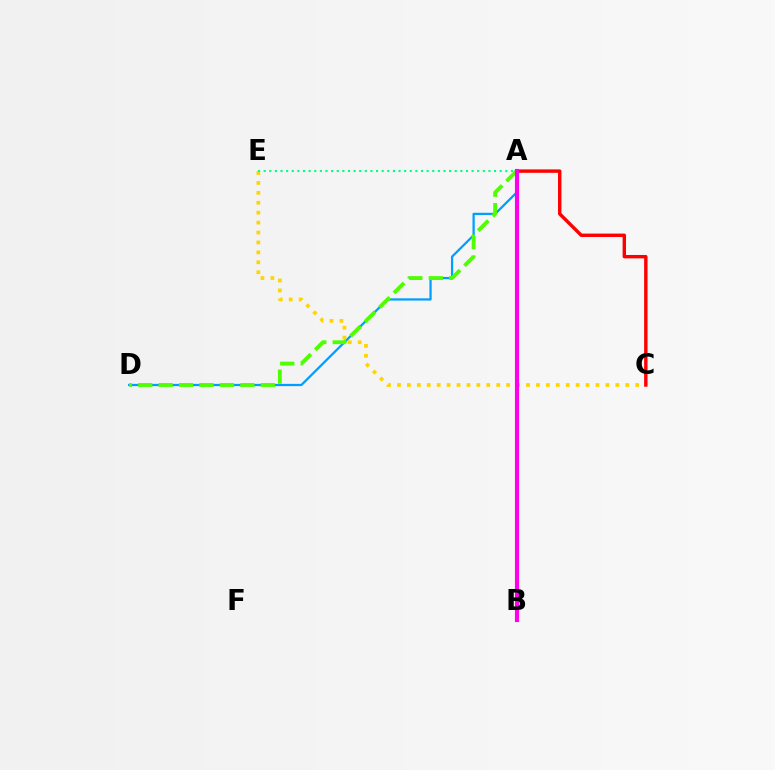{('A', 'D'): [{'color': '#009eff', 'line_style': 'solid', 'thickness': 1.62}, {'color': '#4fff00', 'line_style': 'dashed', 'thickness': 2.77}], ('A', 'B'): [{'color': '#3700ff', 'line_style': 'dashed', 'thickness': 2.84}, {'color': '#ff00ed', 'line_style': 'solid', 'thickness': 2.97}], ('C', 'E'): [{'color': '#ffd500', 'line_style': 'dotted', 'thickness': 2.7}], ('A', 'E'): [{'color': '#00ff86', 'line_style': 'dotted', 'thickness': 1.53}], ('A', 'C'): [{'color': '#ff0000', 'line_style': 'solid', 'thickness': 2.45}]}